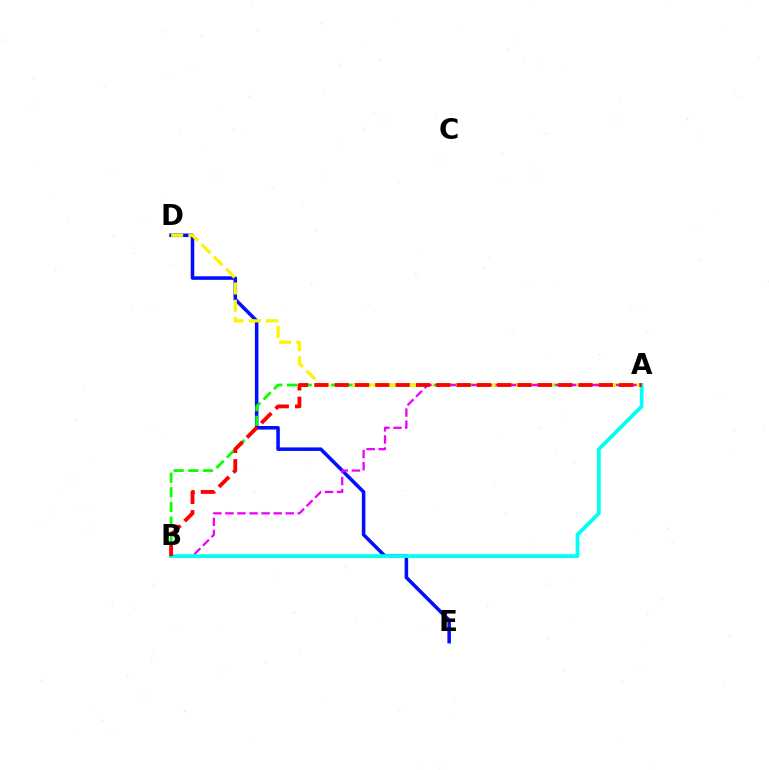{('D', 'E'): [{'color': '#0010ff', 'line_style': 'solid', 'thickness': 2.55}], ('A', 'B'): [{'color': '#08ff00', 'line_style': 'dashed', 'thickness': 1.99}, {'color': '#ee00ff', 'line_style': 'dashed', 'thickness': 1.64}, {'color': '#00fff6', 'line_style': 'solid', 'thickness': 2.7}, {'color': '#ff0000', 'line_style': 'dashed', 'thickness': 2.76}], ('A', 'D'): [{'color': '#fcf500', 'line_style': 'dashed', 'thickness': 2.34}]}